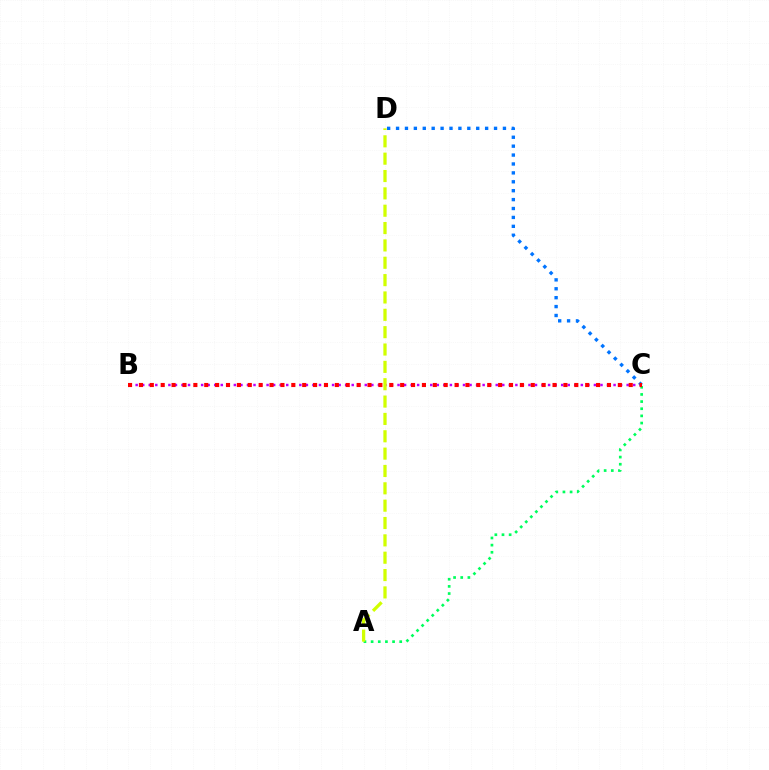{('C', 'D'): [{'color': '#0074ff', 'line_style': 'dotted', 'thickness': 2.42}], ('B', 'C'): [{'color': '#b900ff', 'line_style': 'dotted', 'thickness': 1.78}, {'color': '#ff0000', 'line_style': 'dotted', 'thickness': 2.96}], ('A', 'C'): [{'color': '#00ff5c', 'line_style': 'dotted', 'thickness': 1.94}], ('A', 'D'): [{'color': '#d1ff00', 'line_style': 'dashed', 'thickness': 2.36}]}